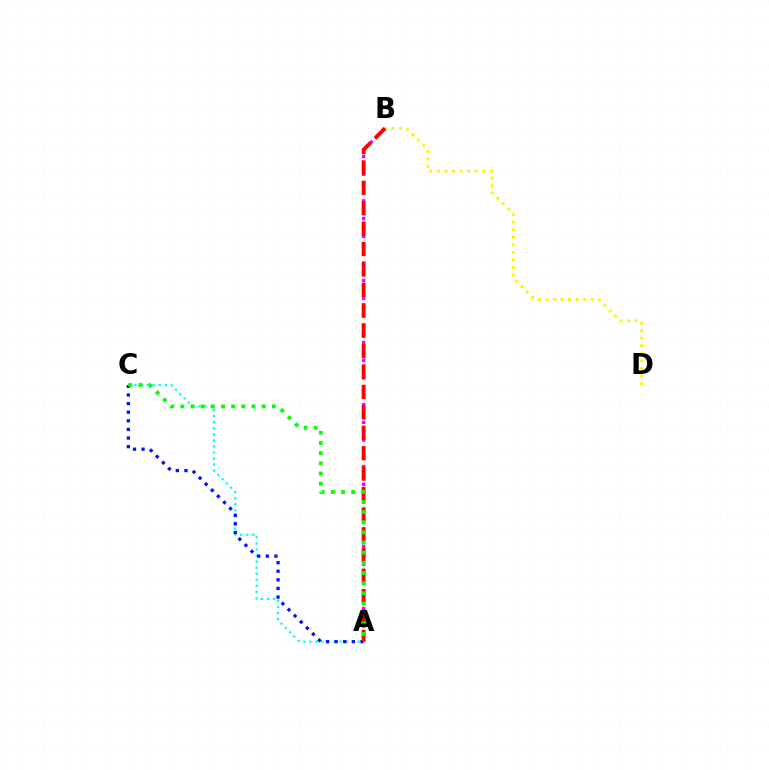{('A', 'C'): [{'color': '#00fff6', 'line_style': 'dotted', 'thickness': 1.65}, {'color': '#0010ff', 'line_style': 'dotted', 'thickness': 2.34}, {'color': '#08ff00', 'line_style': 'dotted', 'thickness': 2.76}], ('B', 'D'): [{'color': '#fcf500', 'line_style': 'dotted', 'thickness': 2.06}], ('A', 'B'): [{'color': '#ee00ff', 'line_style': 'dotted', 'thickness': 2.41}, {'color': '#ff0000', 'line_style': 'dashed', 'thickness': 2.77}]}